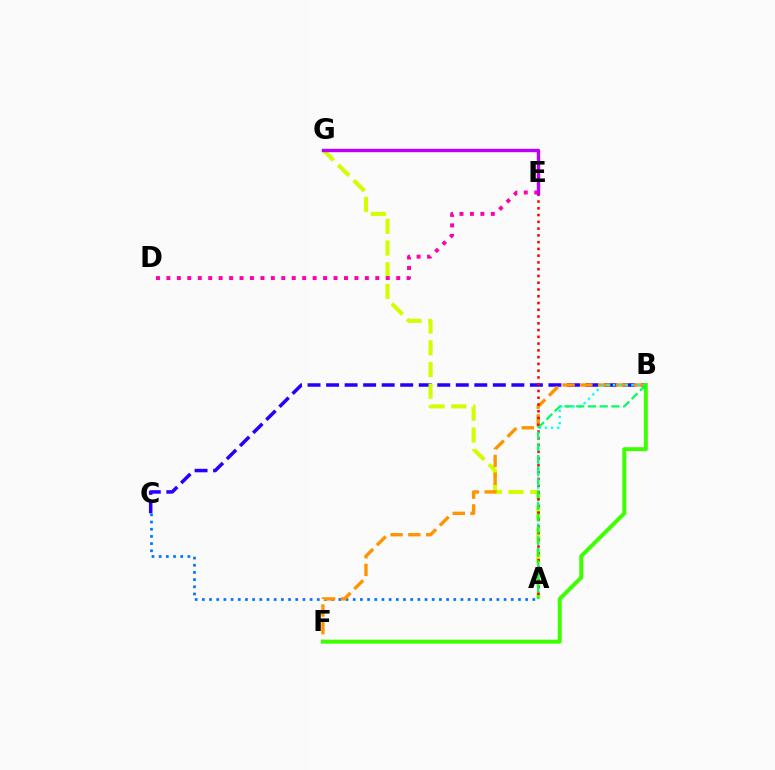{('B', 'C'): [{'color': '#2500ff', 'line_style': 'dashed', 'thickness': 2.52}], ('A', 'G'): [{'color': '#d1ff00', 'line_style': 'dashed', 'thickness': 2.95}], ('D', 'E'): [{'color': '#ff00ac', 'line_style': 'dotted', 'thickness': 2.84}], ('A', 'C'): [{'color': '#0074ff', 'line_style': 'dotted', 'thickness': 1.95}], ('B', 'F'): [{'color': '#ff9400', 'line_style': 'dashed', 'thickness': 2.41}, {'color': '#3dff00', 'line_style': 'solid', 'thickness': 2.86}], ('A', 'B'): [{'color': '#00fff6', 'line_style': 'dotted', 'thickness': 1.67}, {'color': '#00ff5c', 'line_style': 'dashed', 'thickness': 1.59}], ('A', 'E'): [{'color': '#ff0000', 'line_style': 'dotted', 'thickness': 1.84}], ('E', 'G'): [{'color': '#b900ff', 'line_style': 'solid', 'thickness': 2.45}]}